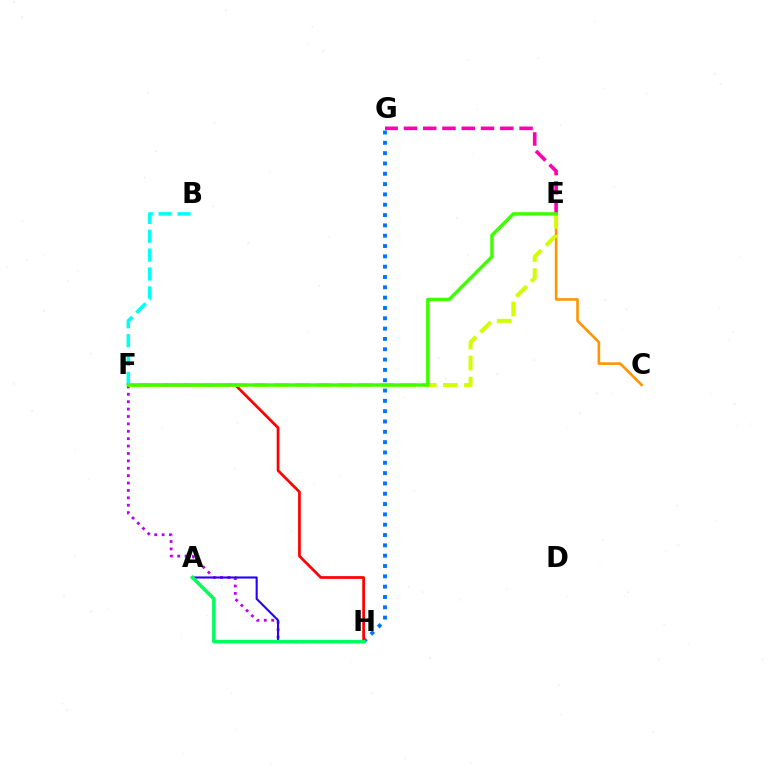{('G', 'H'): [{'color': '#0074ff', 'line_style': 'dotted', 'thickness': 2.8}], ('F', 'H'): [{'color': '#b900ff', 'line_style': 'dotted', 'thickness': 2.01}, {'color': '#ff0000', 'line_style': 'solid', 'thickness': 1.96}], ('C', 'E'): [{'color': '#ff9400', 'line_style': 'solid', 'thickness': 1.86}], ('B', 'F'): [{'color': '#00fff6', 'line_style': 'dashed', 'thickness': 2.56}], ('E', 'F'): [{'color': '#d1ff00', 'line_style': 'dashed', 'thickness': 2.86}, {'color': '#3dff00', 'line_style': 'solid', 'thickness': 2.46}], ('A', 'H'): [{'color': '#2500ff', 'line_style': 'solid', 'thickness': 1.51}, {'color': '#00ff5c', 'line_style': 'solid', 'thickness': 2.58}], ('E', 'G'): [{'color': '#ff00ac', 'line_style': 'dashed', 'thickness': 2.62}]}